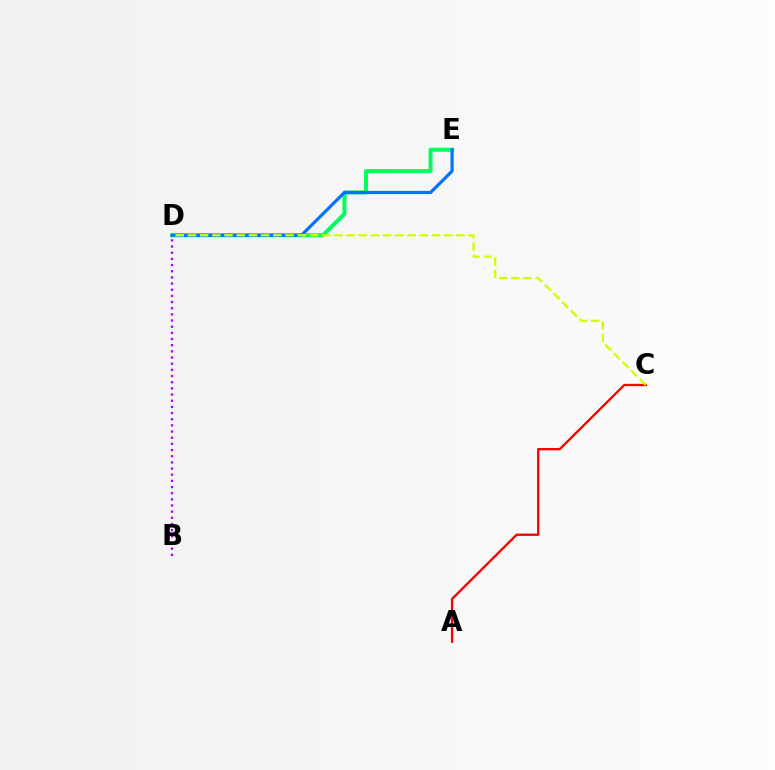{('A', 'C'): [{'color': '#ff0000', 'line_style': 'solid', 'thickness': 1.68}], ('D', 'E'): [{'color': '#00ff5c', 'line_style': 'solid', 'thickness': 2.89}, {'color': '#0074ff', 'line_style': 'solid', 'thickness': 2.3}], ('B', 'D'): [{'color': '#b900ff', 'line_style': 'dotted', 'thickness': 1.68}], ('C', 'D'): [{'color': '#d1ff00', 'line_style': 'dashed', 'thickness': 1.66}]}